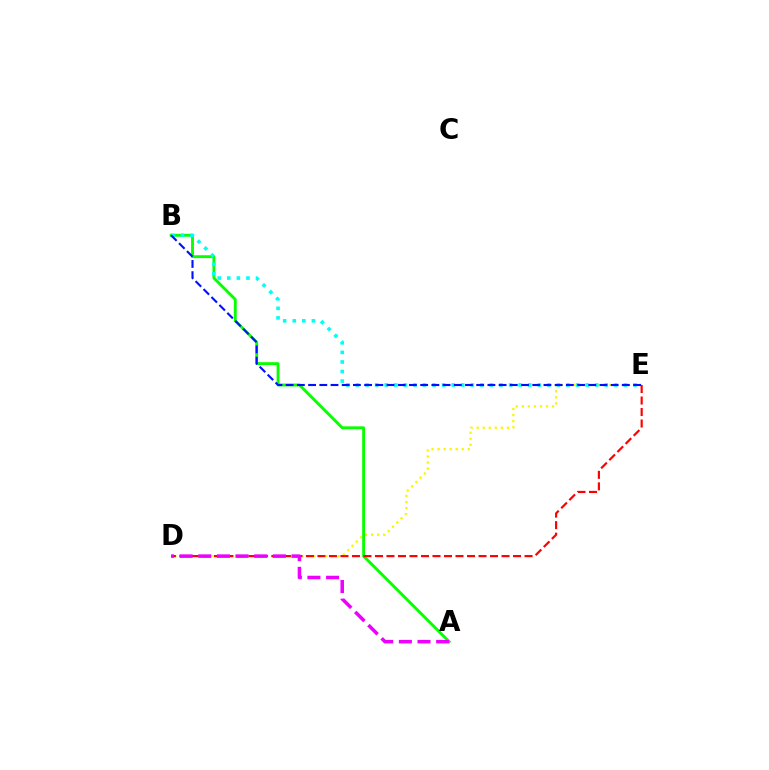{('D', 'E'): [{'color': '#fcf500', 'line_style': 'dotted', 'thickness': 1.64}, {'color': '#ff0000', 'line_style': 'dashed', 'thickness': 1.56}], ('A', 'B'): [{'color': '#08ff00', 'line_style': 'solid', 'thickness': 2.07}], ('B', 'E'): [{'color': '#00fff6', 'line_style': 'dotted', 'thickness': 2.6}, {'color': '#0010ff', 'line_style': 'dashed', 'thickness': 1.52}], ('A', 'D'): [{'color': '#ee00ff', 'line_style': 'dashed', 'thickness': 2.53}]}